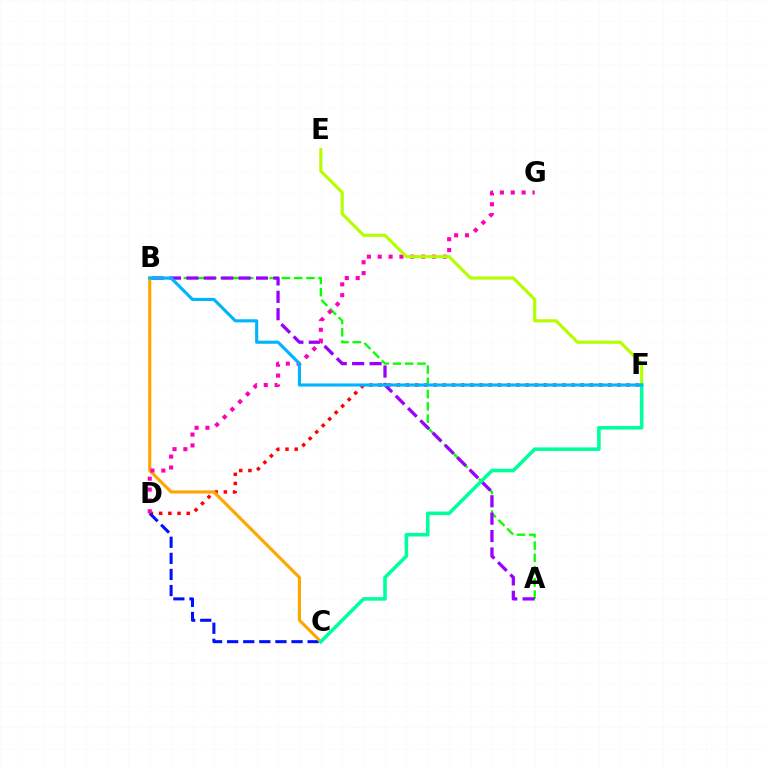{('D', 'F'): [{'color': '#ff0000', 'line_style': 'dotted', 'thickness': 2.5}], ('C', 'D'): [{'color': '#0010ff', 'line_style': 'dashed', 'thickness': 2.19}], ('B', 'C'): [{'color': '#ffa500', 'line_style': 'solid', 'thickness': 2.24}], ('A', 'B'): [{'color': '#08ff00', 'line_style': 'dashed', 'thickness': 1.66}, {'color': '#9b00ff', 'line_style': 'dashed', 'thickness': 2.36}], ('D', 'G'): [{'color': '#ff00bd', 'line_style': 'dotted', 'thickness': 2.95}], ('E', 'F'): [{'color': '#b3ff00', 'line_style': 'solid', 'thickness': 2.27}], ('C', 'F'): [{'color': '#00ff9d', 'line_style': 'solid', 'thickness': 2.58}], ('B', 'F'): [{'color': '#00b5ff', 'line_style': 'solid', 'thickness': 2.25}]}